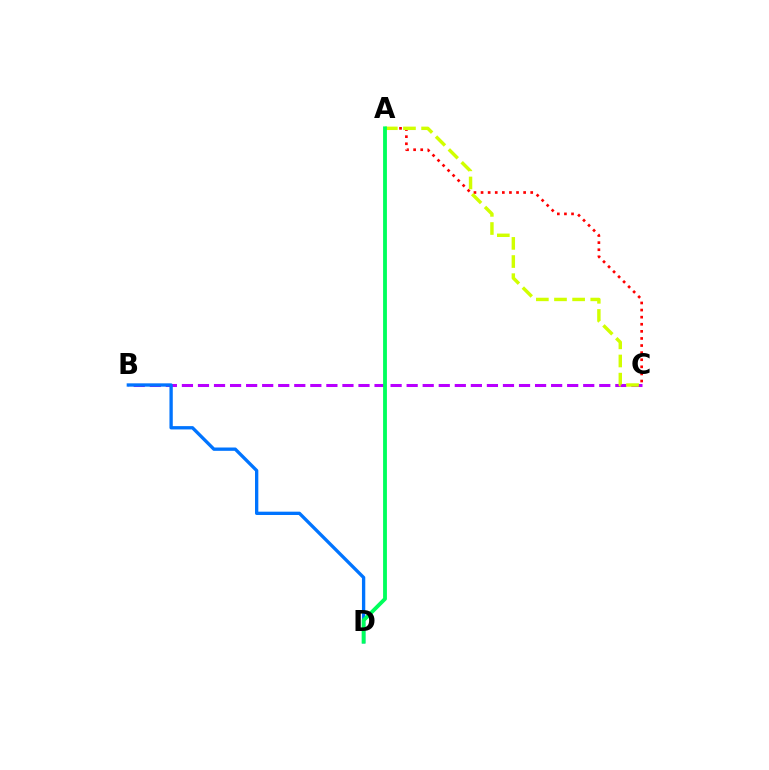{('B', 'C'): [{'color': '#b900ff', 'line_style': 'dashed', 'thickness': 2.18}], ('B', 'D'): [{'color': '#0074ff', 'line_style': 'solid', 'thickness': 2.39}], ('A', 'C'): [{'color': '#ff0000', 'line_style': 'dotted', 'thickness': 1.93}, {'color': '#d1ff00', 'line_style': 'dashed', 'thickness': 2.46}], ('A', 'D'): [{'color': '#00ff5c', 'line_style': 'solid', 'thickness': 2.76}]}